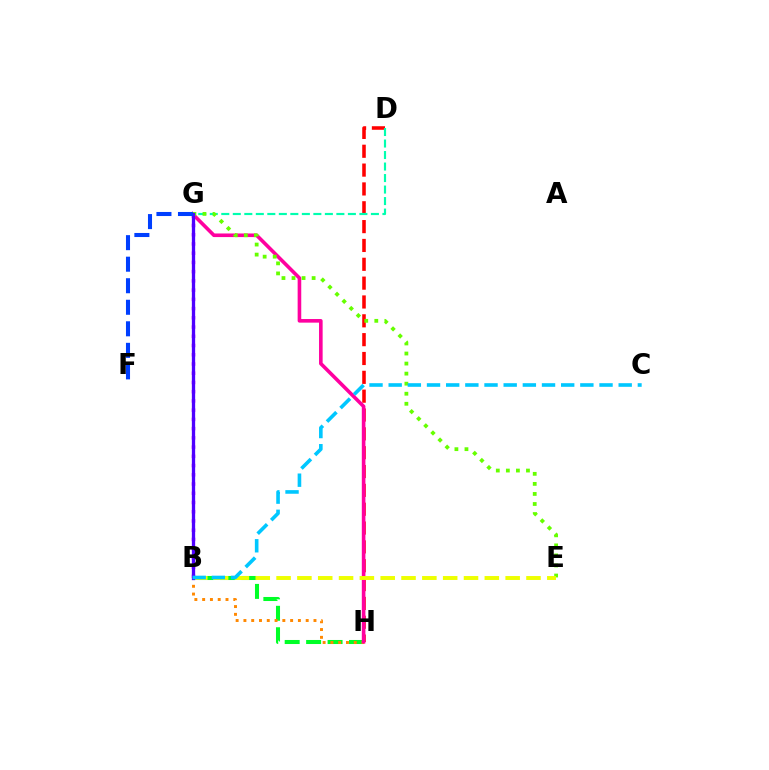{('B', 'H'): [{'color': '#00ff27', 'line_style': 'dashed', 'thickness': 2.91}, {'color': '#ff8800', 'line_style': 'dotted', 'thickness': 2.11}], ('D', 'H'): [{'color': '#ff0000', 'line_style': 'dashed', 'thickness': 2.56}], ('B', 'G'): [{'color': '#d600ff', 'line_style': 'dotted', 'thickness': 2.51}, {'color': '#4f00ff', 'line_style': 'solid', 'thickness': 2.37}], ('G', 'H'): [{'color': '#ff00a0', 'line_style': 'solid', 'thickness': 2.6}], ('D', 'G'): [{'color': '#00ffaf', 'line_style': 'dashed', 'thickness': 1.56}], ('E', 'G'): [{'color': '#66ff00', 'line_style': 'dotted', 'thickness': 2.73}], ('B', 'E'): [{'color': '#eeff00', 'line_style': 'dashed', 'thickness': 2.83}], ('B', 'C'): [{'color': '#00c7ff', 'line_style': 'dashed', 'thickness': 2.6}], ('F', 'G'): [{'color': '#003fff', 'line_style': 'dashed', 'thickness': 2.93}]}